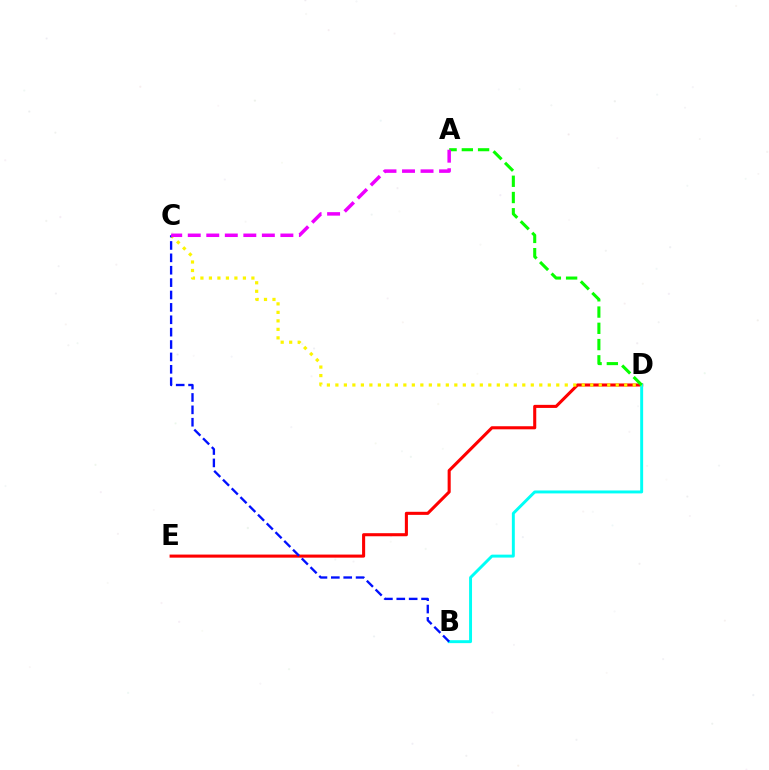{('D', 'E'): [{'color': '#ff0000', 'line_style': 'solid', 'thickness': 2.21}], ('B', 'D'): [{'color': '#00fff6', 'line_style': 'solid', 'thickness': 2.11}], ('C', 'D'): [{'color': '#fcf500', 'line_style': 'dotted', 'thickness': 2.31}], ('A', 'D'): [{'color': '#08ff00', 'line_style': 'dashed', 'thickness': 2.21}], ('B', 'C'): [{'color': '#0010ff', 'line_style': 'dashed', 'thickness': 1.68}], ('A', 'C'): [{'color': '#ee00ff', 'line_style': 'dashed', 'thickness': 2.52}]}